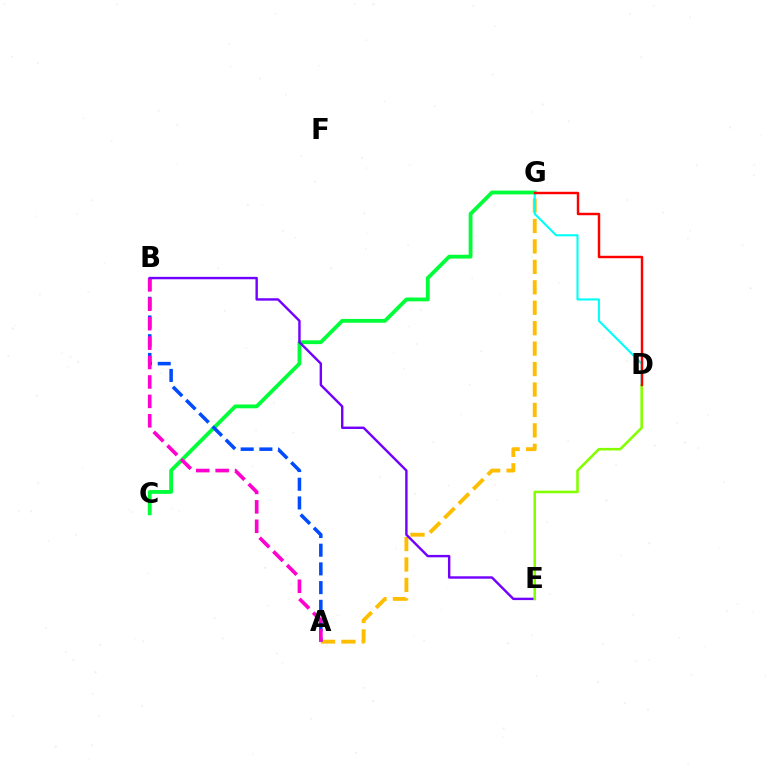{('C', 'G'): [{'color': '#00ff39', 'line_style': 'solid', 'thickness': 2.75}], ('A', 'G'): [{'color': '#ffbd00', 'line_style': 'dashed', 'thickness': 2.78}], ('A', 'B'): [{'color': '#004bff', 'line_style': 'dashed', 'thickness': 2.54}, {'color': '#ff00cf', 'line_style': 'dashed', 'thickness': 2.64}], ('D', 'G'): [{'color': '#00fff6', 'line_style': 'solid', 'thickness': 1.51}, {'color': '#ff0000', 'line_style': 'solid', 'thickness': 1.76}], ('B', 'E'): [{'color': '#7200ff', 'line_style': 'solid', 'thickness': 1.74}], ('D', 'E'): [{'color': '#84ff00', 'line_style': 'solid', 'thickness': 1.86}]}